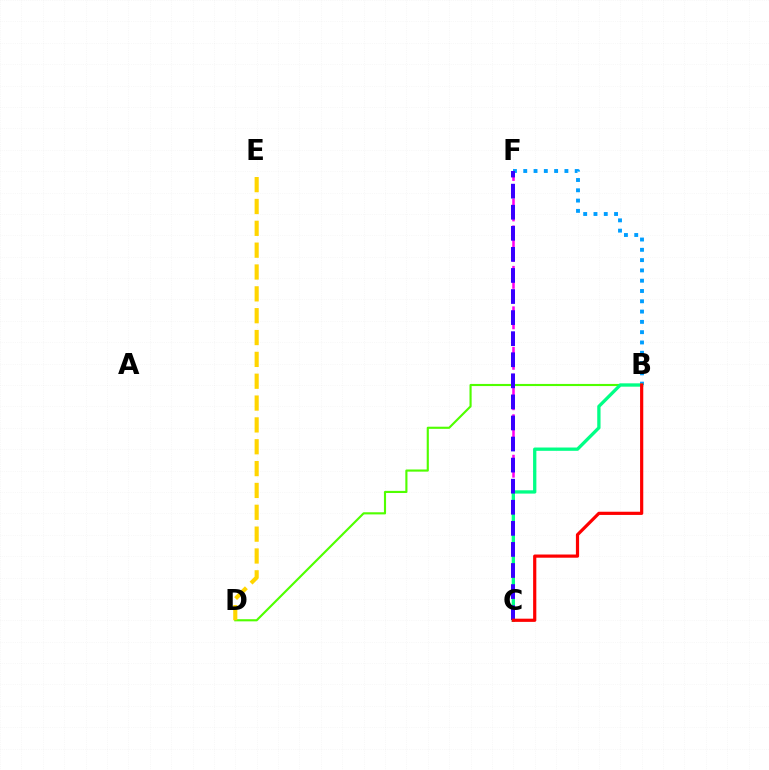{('B', 'D'): [{'color': '#4fff00', 'line_style': 'solid', 'thickness': 1.54}], ('C', 'F'): [{'color': '#ff00ed', 'line_style': 'dashed', 'thickness': 1.83}, {'color': '#3700ff', 'line_style': 'dashed', 'thickness': 2.86}], ('B', 'F'): [{'color': '#009eff', 'line_style': 'dotted', 'thickness': 2.8}], ('B', 'C'): [{'color': '#00ff86', 'line_style': 'solid', 'thickness': 2.38}, {'color': '#ff0000', 'line_style': 'solid', 'thickness': 2.3}], ('D', 'E'): [{'color': '#ffd500', 'line_style': 'dashed', 'thickness': 2.97}]}